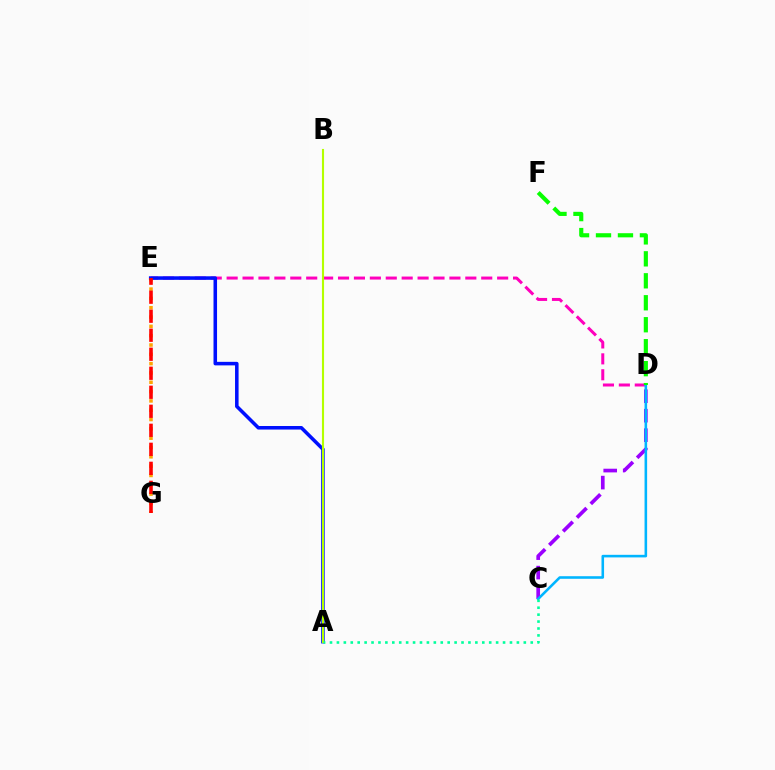{('C', 'D'): [{'color': '#9b00ff', 'line_style': 'dashed', 'thickness': 2.65}, {'color': '#00b5ff', 'line_style': 'solid', 'thickness': 1.86}], ('D', 'E'): [{'color': '#ff00bd', 'line_style': 'dashed', 'thickness': 2.16}], ('E', 'G'): [{'color': '#ffa500', 'line_style': 'dotted', 'thickness': 2.53}, {'color': '#ff0000', 'line_style': 'dashed', 'thickness': 2.58}], ('A', 'E'): [{'color': '#0010ff', 'line_style': 'solid', 'thickness': 2.55}], ('A', 'B'): [{'color': '#b3ff00', 'line_style': 'solid', 'thickness': 1.52}], ('A', 'C'): [{'color': '#00ff9d', 'line_style': 'dotted', 'thickness': 1.88}], ('D', 'F'): [{'color': '#08ff00', 'line_style': 'dashed', 'thickness': 2.98}]}